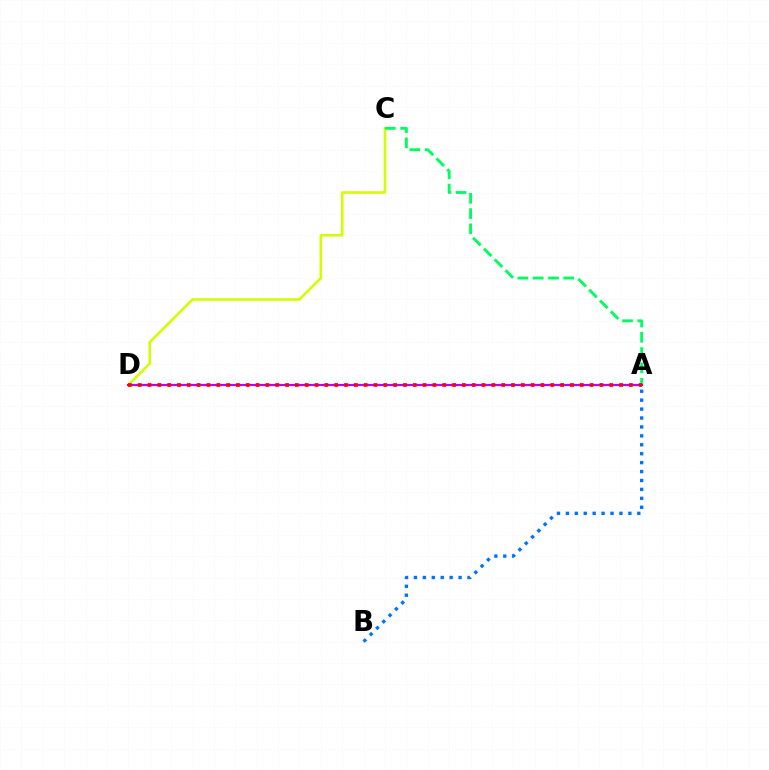{('C', 'D'): [{'color': '#d1ff00', 'line_style': 'solid', 'thickness': 1.85}], ('A', 'C'): [{'color': '#00ff5c', 'line_style': 'dashed', 'thickness': 2.08}], ('A', 'B'): [{'color': '#0074ff', 'line_style': 'dotted', 'thickness': 2.43}], ('A', 'D'): [{'color': '#b900ff', 'line_style': 'solid', 'thickness': 1.57}, {'color': '#ff0000', 'line_style': 'dotted', 'thickness': 2.67}]}